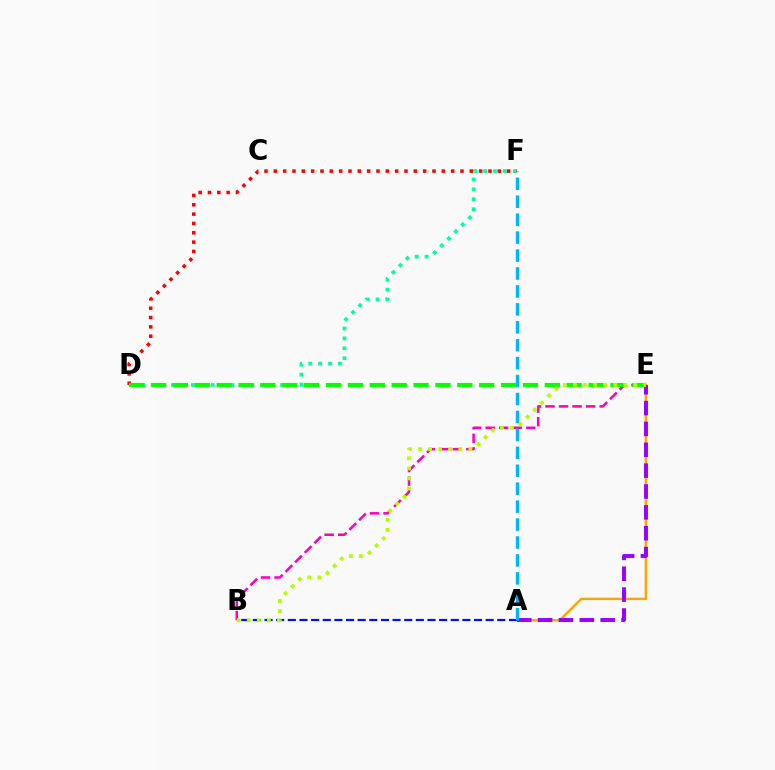{('A', 'E'): [{'color': '#ffa500', 'line_style': 'solid', 'thickness': 1.72}, {'color': '#9b00ff', 'line_style': 'dashed', 'thickness': 2.83}], ('B', 'E'): [{'color': '#ff00bd', 'line_style': 'dashed', 'thickness': 1.84}, {'color': '#b3ff00', 'line_style': 'dotted', 'thickness': 2.74}], ('A', 'B'): [{'color': '#0010ff', 'line_style': 'dashed', 'thickness': 1.58}], ('D', 'F'): [{'color': '#00ff9d', 'line_style': 'dotted', 'thickness': 2.69}, {'color': '#ff0000', 'line_style': 'dotted', 'thickness': 2.54}], ('A', 'F'): [{'color': '#00b5ff', 'line_style': 'dashed', 'thickness': 2.44}], ('D', 'E'): [{'color': '#08ff00', 'line_style': 'dashed', 'thickness': 2.97}]}